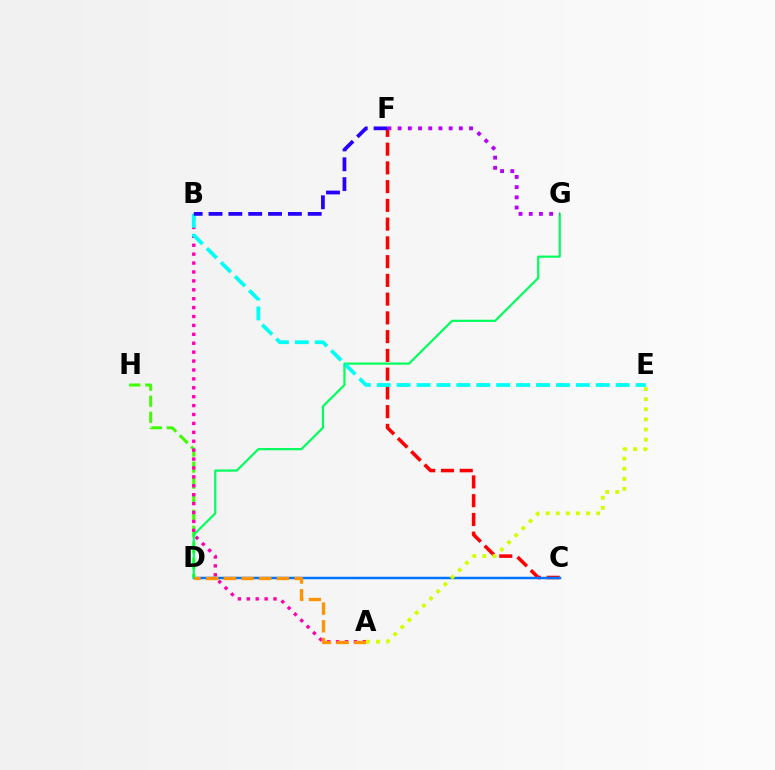{('C', 'F'): [{'color': '#ff0000', 'line_style': 'dashed', 'thickness': 2.55}], ('D', 'H'): [{'color': '#3dff00', 'line_style': 'dashed', 'thickness': 2.18}], ('A', 'B'): [{'color': '#ff00ac', 'line_style': 'dotted', 'thickness': 2.42}], ('C', 'D'): [{'color': '#0074ff', 'line_style': 'solid', 'thickness': 1.78}], ('D', 'G'): [{'color': '#00ff5c', 'line_style': 'solid', 'thickness': 1.57}], ('A', 'D'): [{'color': '#ff9400', 'line_style': 'dashed', 'thickness': 2.4}], ('B', 'E'): [{'color': '#00fff6', 'line_style': 'dashed', 'thickness': 2.7}], ('F', 'G'): [{'color': '#b900ff', 'line_style': 'dotted', 'thickness': 2.77}], ('A', 'E'): [{'color': '#d1ff00', 'line_style': 'dotted', 'thickness': 2.75}], ('B', 'F'): [{'color': '#2500ff', 'line_style': 'dashed', 'thickness': 2.69}]}